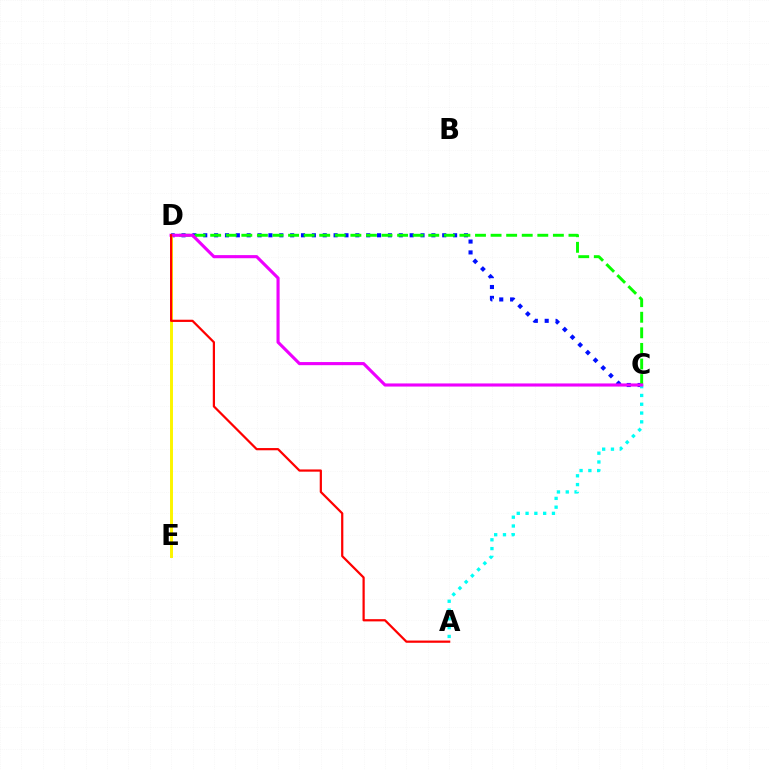{('C', 'D'): [{'color': '#0010ff', 'line_style': 'dotted', 'thickness': 2.95}, {'color': '#08ff00', 'line_style': 'dashed', 'thickness': 2.12}, {'color': '#ee00ff', 'line_style': 'solid', 'thickness': 2.25}], ('D', 'E'): [{'color': '#fcf500', 'line_style': 'solid', 'thickness': 2.12}], ('A', 'C'): [{'color': '#00fff6', 'line_style': 'dotted', 'thickness': 2.39}], ('A', 'D'): [{'color': '#ff0000', 'line_style': 'solid', 'thickness': 1.6}]}